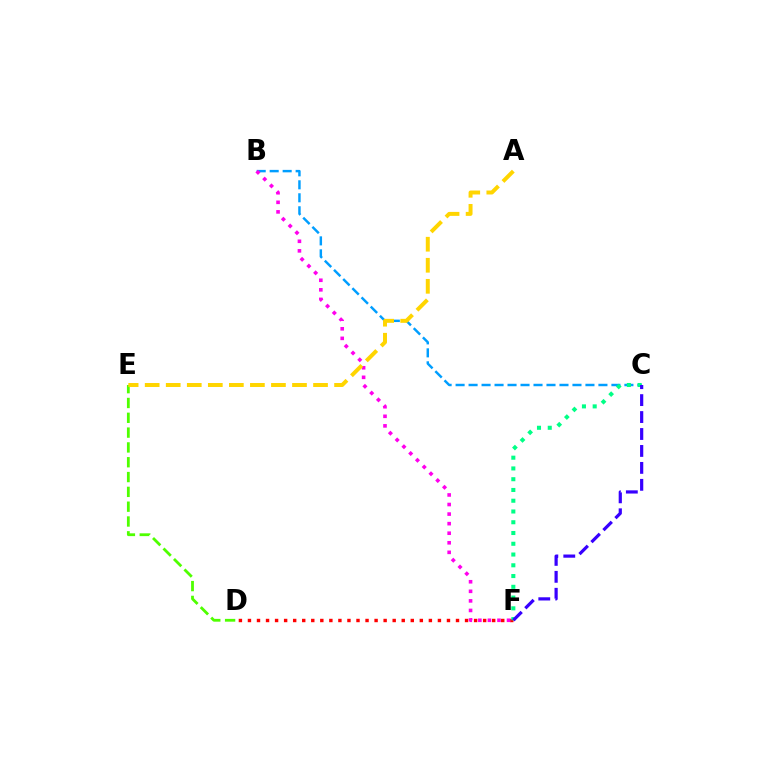{('B', 'C'): [{'color': '#009eff', 'line_style': 'dashed', 'thickness': 1.76}], ('D', 'F'): [{'color': '#ff0000', 'line_style': 'dotted', 'thickness': 2.46}], ('C', 'F'): [{'color': '#00ff86', 'line_style': 'dotted', 'thickness': 2.92}, {'color': '#3700ff', 'line_style': 'dashed', 'thickness': 2.3}], ('B', 'F'): [{'color': '#ff00ed', 'line_style': 'dotted', 'thickness': 2.6}], ('D', 'E'): [{'color': '#4fff00', 'line_style': 'dashed', 'thickness': 2.01}], ('A', 'E'): [{'color': '#ffd500', 'line_style': 'dashed', 'thickness': 2.86}]}